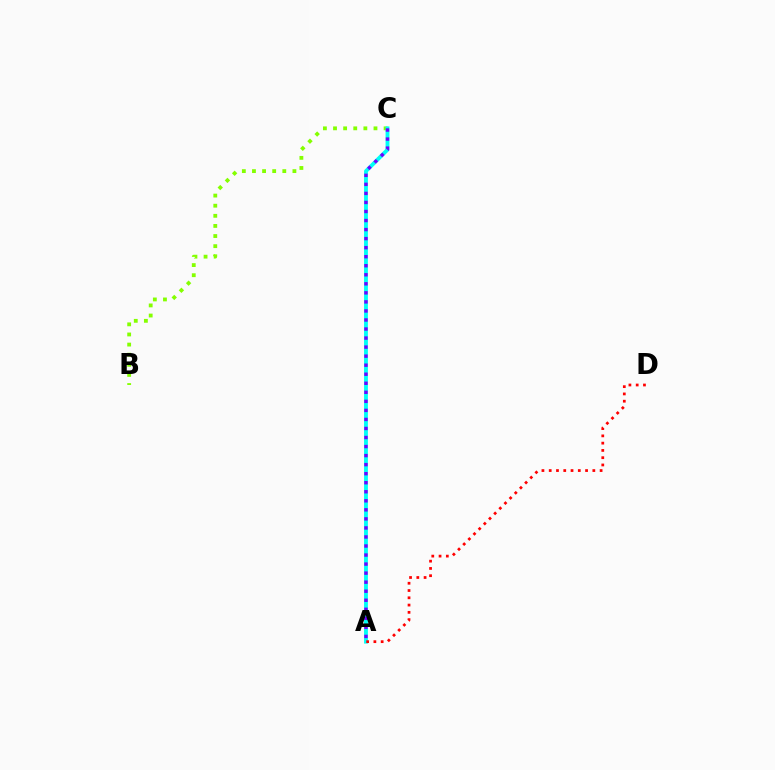{('B', 'C'): [{'color': '#84ff00', 'line_style': 'dotted', 'thickness': 2.75}], ('A', 'C'): [{'color': '#00fff6', 'line_style': 'solid', 'thickness': 2.77}, {'color': '#7200ff', 'line_style': 'dotted', 'thickness': 2.46}], ('A', 'D'): [{'color': '#ff0000', 'line_style': 'dotted', 'thickness': 1.98}]}